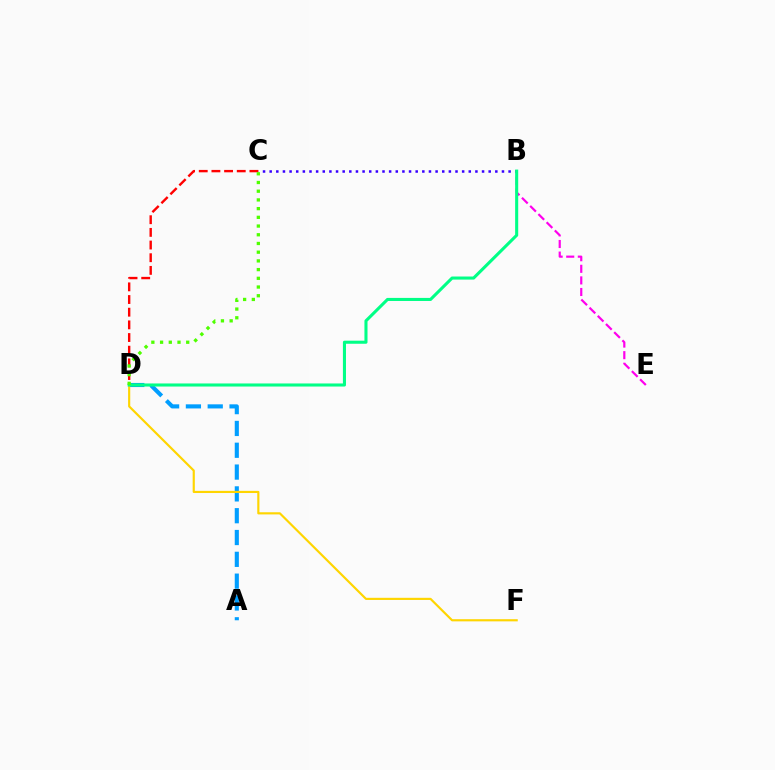{('A', 'D'): [{'color': '#009eff', 'line_style': 'dashed', 'thickness': 2.96}], ('C', 'D'): [{'color': '#ff0000', 'line_style': 'dashed', 'thickness': 1.72}, {'color': '#4fff00', 'line_style': 'dotted', 'thickness': 2.37}], ('B', 'C'): [{'color': '#3700ff', 'line_style': 'dotted', 'thickness': 1.8}], ('D', 'F'): [{'color': '#ffd500', 'line_style': 'solid', 'thickness': 1.56}], ('B', 'E'): [{'color': '#ff00ed', 'line_style': 'dashed', 'thickness': 1.57}], ('B', 'D'): [{'color': '#00ff86', 'line_style': 'solid', 'thickness': 2.21}]}